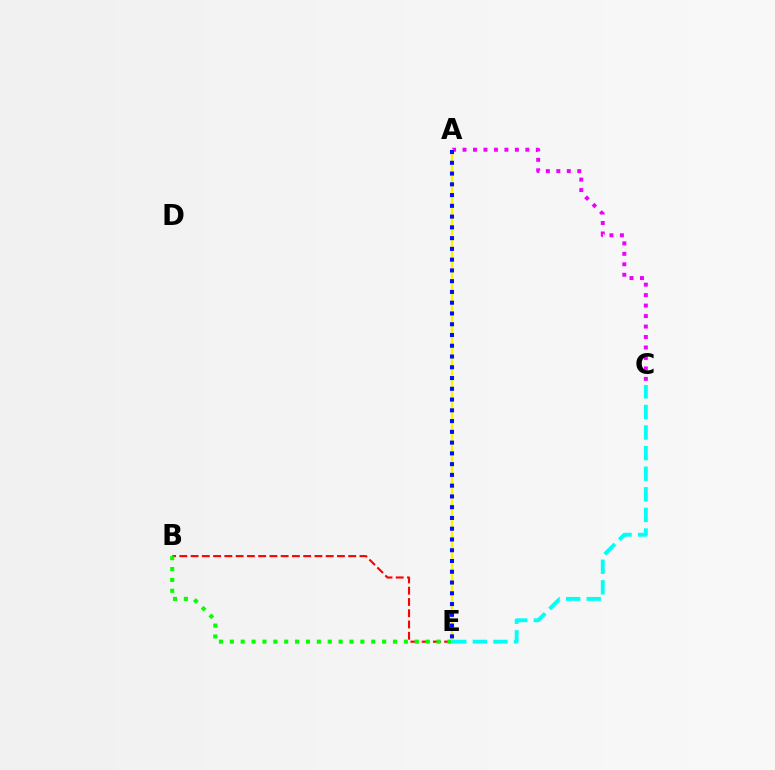{('A', 'C'): [{'color': '#ee00ff', 'line_style': 'dotted', 'thickness': 2.84}], ('B', 'E'): [{'color': '#ff0000', 'line_style': 'dashed', 'thickness': 1.53}, {'color': '#08ff00', 'line_style': 'dotted', 'thickness': 2.96}], ('A', 'E'): [{'color': '#fcf500', 'line_style': 'solid', 'thickness': 1.69}, {'color': '#0010ff', 'line_style': 'dotted', 'thickness': 2.92}], ('C', 'E'): [{'color': '#00fff6', 'line_style': 'dashed', 'thickness': 2.8}]}